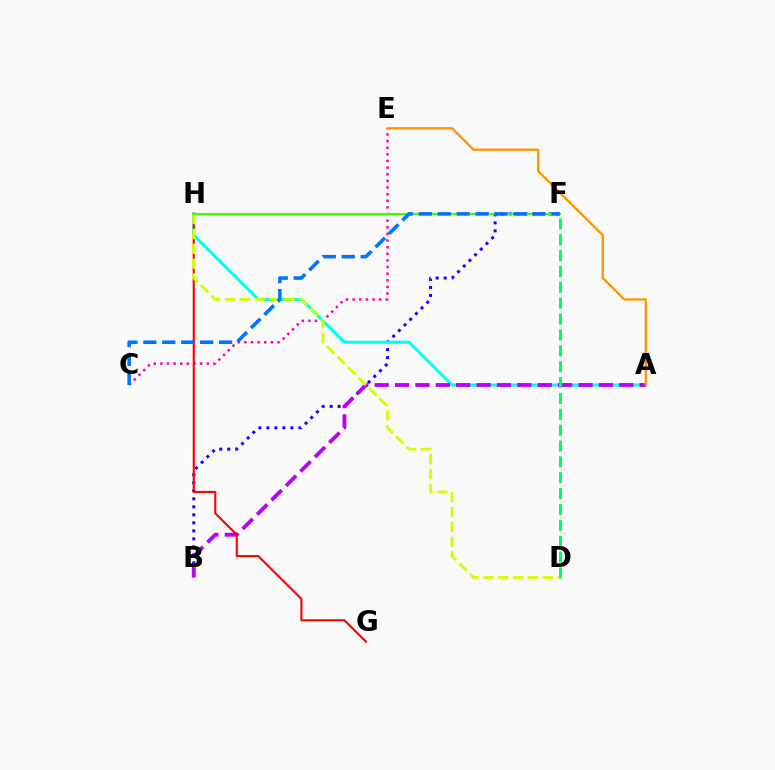{('B', 'F'): [{'color': '#2500ff', 'line_style': 'dotted', 'thickness': 2.17}], ('C', 'E'): [{'color': '#ff00ac', 'line_style': 'dotted', 'thickness': 1.8}], ('A', 'H'): [{'color': '#00fff6', 'line_style': 'solid', 'thickness': 2.22}], ('A', 'B'): [{'color': '#b900ff', 'line_style': 'dashed', 'thickness': 2.77}], ('A', 'E'): [{'color': '#ff9400', 'line_style': 'solid', 'thickness': 1.67}], ('G', 'H'): [{'color': '#ff0000', 'line_style': 'solid', 'thickness': 1.52}], ('D', 'H'): [{'color': '#d1ff00', 'line_style': 'dashed', 'thickness': 2.02}], ('F', 'H'): [{'color': '#3dff00', 'line_style': 'solid', 'thickness': 1.54}], ('C', 'F'): [{'color': '#0074ff', 'line_style': 'dashed', 'thickness': 2.57}], ('D', 'F'): [{'color': '#00ff5c', 'line_style': 'dashed', 'thickness': 2.16}]}